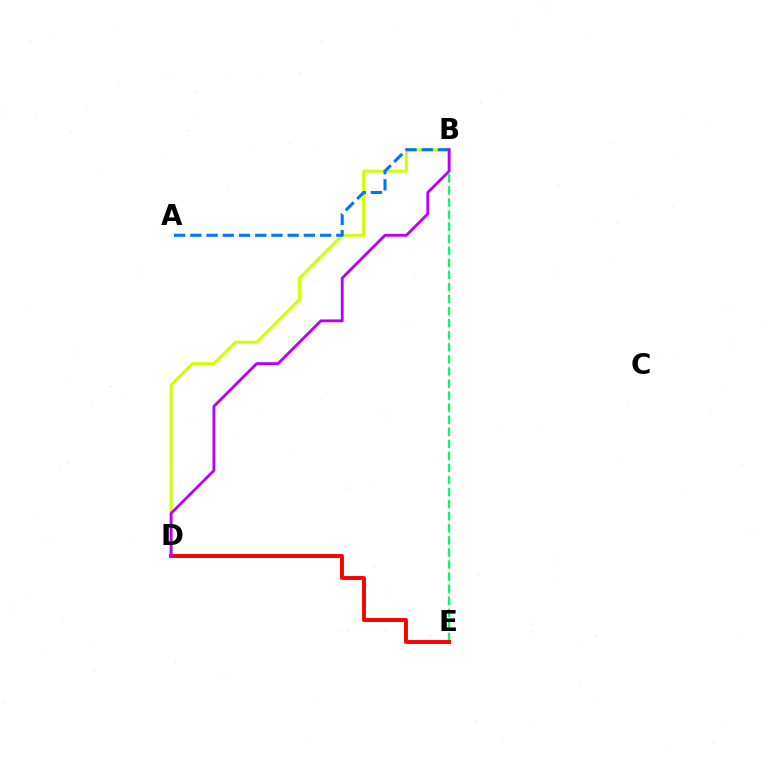{('B', 'D'): [{'color': '#d1ff00', 'line_style': 'solid', 'thickness': 2.11}, {'color': '#b900ff', 'line_style': 'solid', 'thickness': 2.05}], ('A', 'B'): [{'color': '#0074ff', 'line_style': 'dashed', 'thickness': 2.2}], ('B', 'E'): [{'color': '#00ff5c', 'line_style': 'dashed', 'thickness': 1.64}], ('D', 'E'): [{'color': '#ff0000', 'line_style': 'solid', 'thickness': 2.82}]}